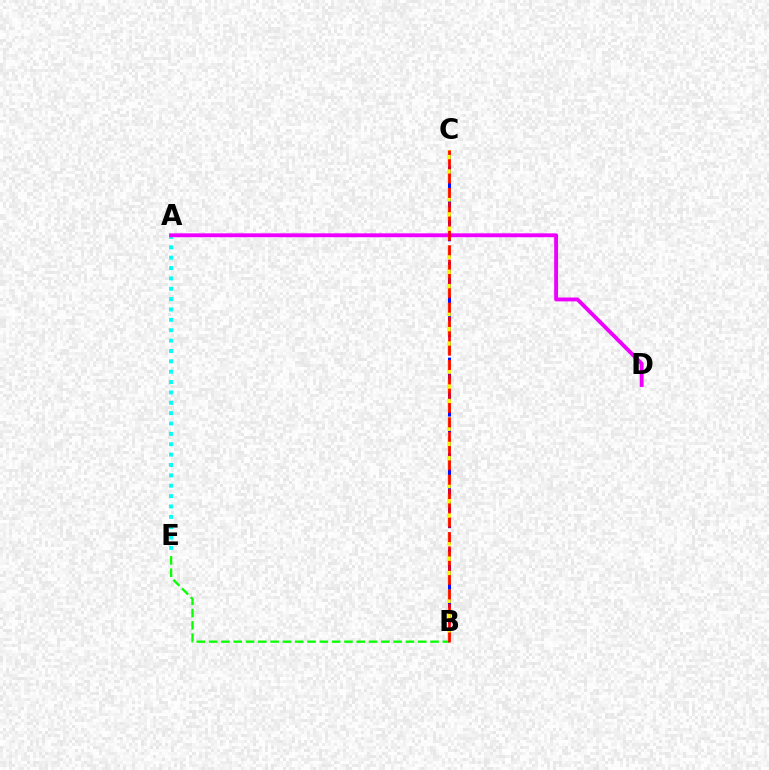{('B', 'C'): [{'color': '#0010ff', 'line_style': 'dashed', 'thickness': 2.16}, {'color': '#fcf500', 'line_style': 'dashed', 'thickness': 2.6}, {'color': '#ff0000', 'line_style': 'dashed', 'thickness': 1.95}], ('B', 'E'): [{'color': '#08ff00', 'line_style': 'dashed', 'thickness': 1.67}], ('A', 'E'): [{'color': '#00fff6', 'line_style': 'dotted', 'thickness': 2.82}], ('A', 'D'): [{'color': '#ee00ff', 'line_style': 'solid', 'thickness': 2.79}]}